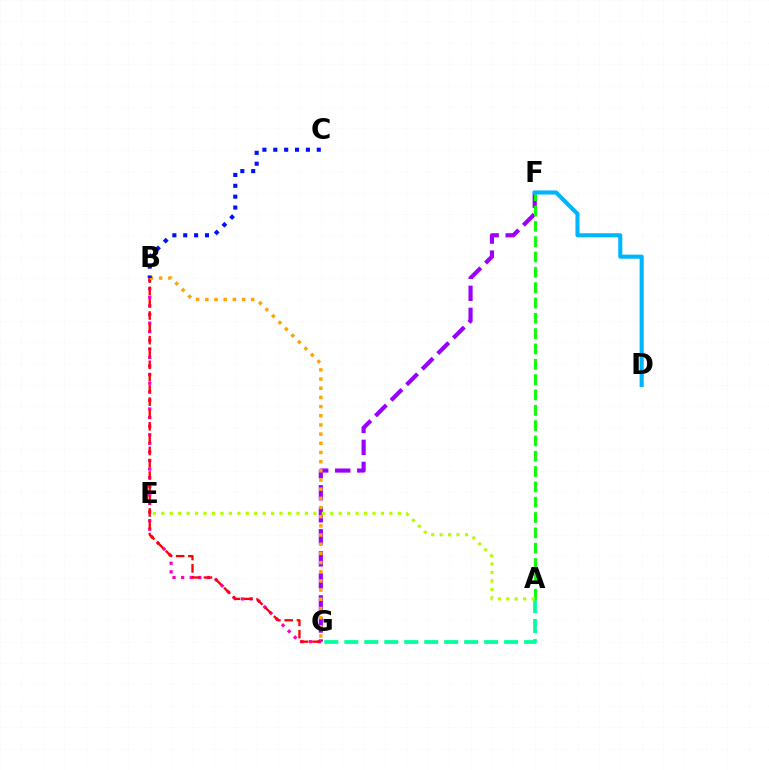{('F', 'G'): [{'color': '#9b00ff', 'line_style': 'dashed', 'thickness': 2.99}], ('B', 'G'): [{'color': '#ff00bd', 'line_style': 'dotted', 'thickness': 2.33}, {'color': '#ff0000', 'line_style': 'dashed', 'thickness': 1.67}, {'color': '#ffa500', 'line_style': 'dotted', 'thickness': 2.49}], ('A', 'G'): [{'color': '#00ff9d', 'line_style': 'dashed', 'thickness': 2.71}], ('A', 'F'): [{'color': '#08ff00', 'line_style': 'dashed', 'thickness': 2.08}], ('A', 'E'): [{'color': '#b3ff00', 'line_style': 'dotted', 'thickness': 2.3}], ('B', 'C'): [{'color': '#0010ff', 'line_style': 'dotted', 'thickness': 2.95}], ('D', 'F'): [{'color': '#00b5ff', 'line_style': 'solid', 'thickness': 2.95}]}